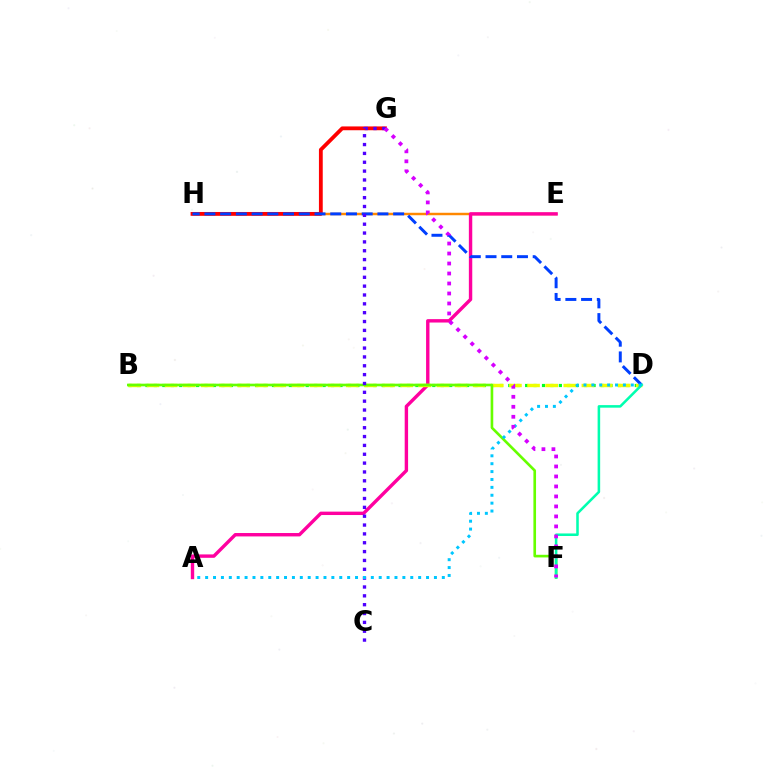{('E', 'H'): [{'color': '#ff8800', 'line_style': 'solid', 'thickness': 1.77}], ('B', 'D'): [{'color': '#00ff27', 'line_style': 'dotted', 'thickness': 2.29}, {'color': '#eeff00', 'line_style': 'dashed', 'thickness': 2.46}], ('A', 'E'): [{'color': '#ff00a0', 'line_style': 'solid', 'thickness': 2.45}], ('G', 'H'): [{'color': '#ff0000', 'line_style': 'solid', 'thickness': 2.74}], ('B', 'F'): [{'color': '#66ff00', 'line_style': 'solid', 'thickness': 1.9}], ('D', 'H'): [{'color': '#003fff', 'line_style': 'dashed', 'thickness': 2.14}], ('D', 'F'): [{'color': '#00ffaf', 'line_style': 'solid', 'thickness': 1.83}], ('C', 'G'): [{'color': '#4f00ff', 'line_style': 'dotted', 'thickness': 2.4}], ('A', 'D'): [{'color': '#00c7ff', 'line_style': 'dotted', 'thickness': 2.14}], ('F', 'G'): [{'color': '#d600ff', 'line_style': 'dotted', 'thickness': 2.71}]}